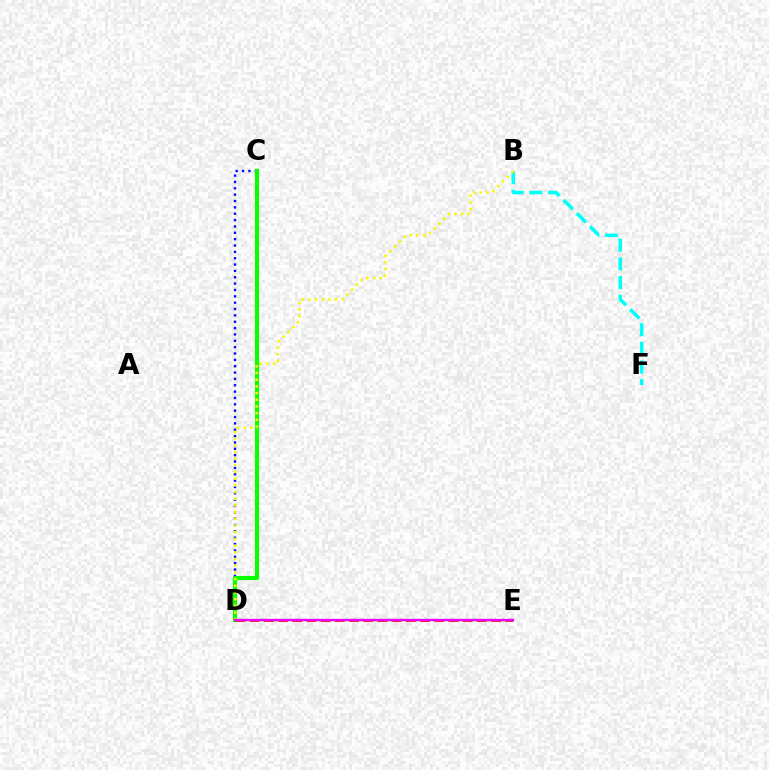{('C', 'D'): [{'color': '#0010ff', 'line_style': 'dotted', 'thickness': 1.73}, {'color': '#08ff00', 'line_style': 'solid', 'thickness': 2.99}], ('B', 'F'): [{'color': '#00fff6', 'line_style': 'dashed', 'thickness': 2.54}], ('B', 'D'): [{'color': '#fcf500', 'line_style': 'dotted', 'thickness': 1.82}], ('D', 'E'): [{'color': '#ff0000', 'line_style': 'dashed', 'thickness': 1.93}, {'color': '#ee00ff', 'line_style': 'solid', 'thickness': 1.69}]}